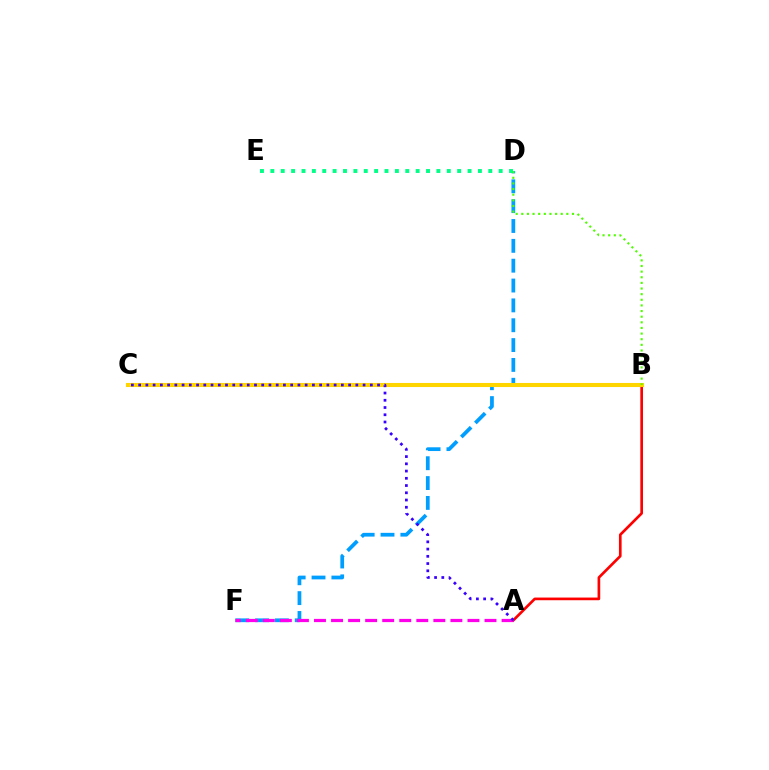{('D', 'F'): [{'color': '#009eff', 'line_style': 'dashed', 'thickness': 2.7}], ('A', 'B'): [{'color': '#ff0000', 'line_style': 'solid', 'thickness': 1.92}], ('A', 'F'): [{'color': '#ff00ed', 'line_style': 'dashed', 'thickness': 2.32}], ('B', 'C'): [{'color': '#ffd500', 'line_style': 'solid', 'thickness': 2.92}], ('A', 'C'): [{'color': '#3700ff', 'line_style': 'dotted', 'thickness': 1.97}], ('B', 'D'): [{'color': '#4fff00', 'line_style': 'dotted', 'thickness': 1.53}], ('D', 'E'): [{'color': '#00ff86', 'line_style': 'dotted', 'thickness': 2.82}]}